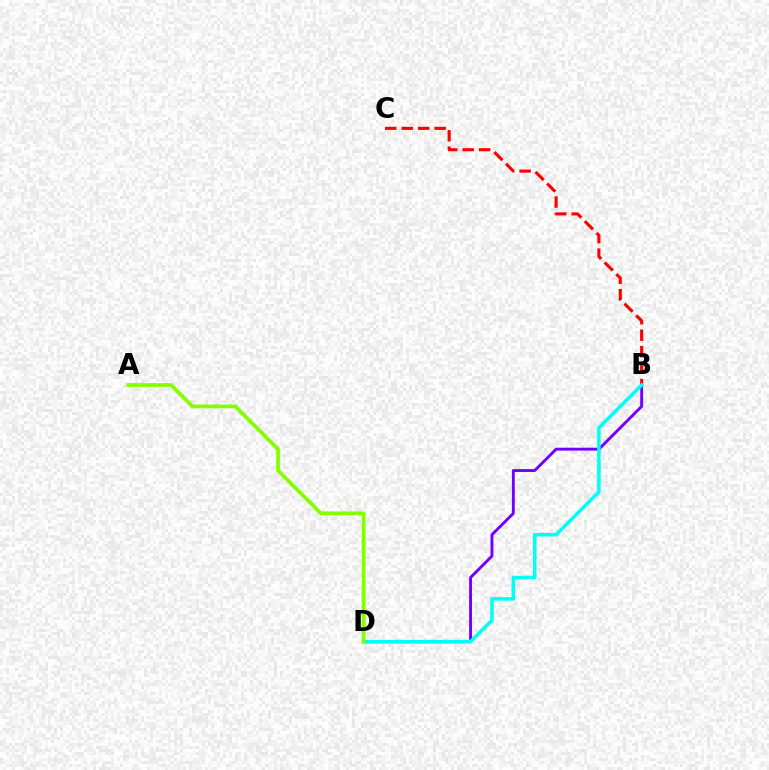{('B', 'C'): [{'color': '#ff0000', 'line_style': 'dashed', 'thickness': 2.24}], ('B', 'D'): [{'color': '#7200ff', 'line_style': 'solid', 'thickness': 2.08}, {'color': '#00fff6', 'line_style': 'solid', 'thickness': 2.54}], ('A', 'D'): [{'color': '#84ff00', 'line_style': 'solid', 'thickness': 2.7}]}